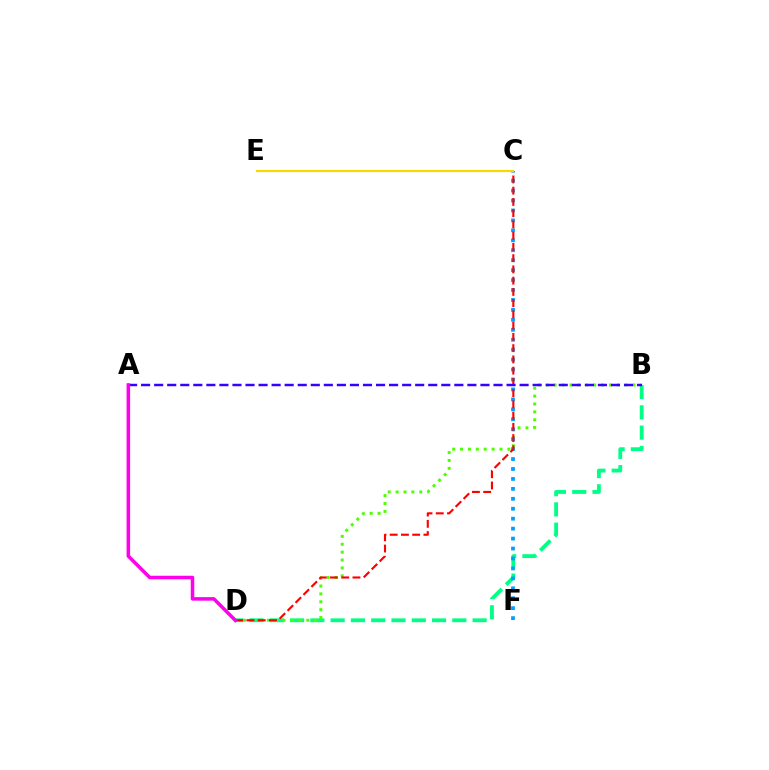{('B', 'D'): [{'color': '#00ff86', 'line_style': 'dashed', 'thickness': 2.76}, {'color': '#4fff00', 'line_style': 'dotted', 'thickness': 2.14}], ('C', 'F'): [{'color': '#009eff', 'line_style': 'dotted', 'thickness': 2.7}], ('C', 'D'): [{'color': '#ff0000', 'line_style': 'dashed', 'thickness': 1.53}], ('C', 'E'): [{'color': '#ffd500', 'line_style': 'solid', 'thickness': 1.56}], ('A', 'B'): [{'color': '#3700ff', 'line_style': 'dashed', 'thickness': 1.77}], ('A', 'D'): [{'color': '#ff00ed', 'line_style': 'solid', 'thickness': 2.54}]}